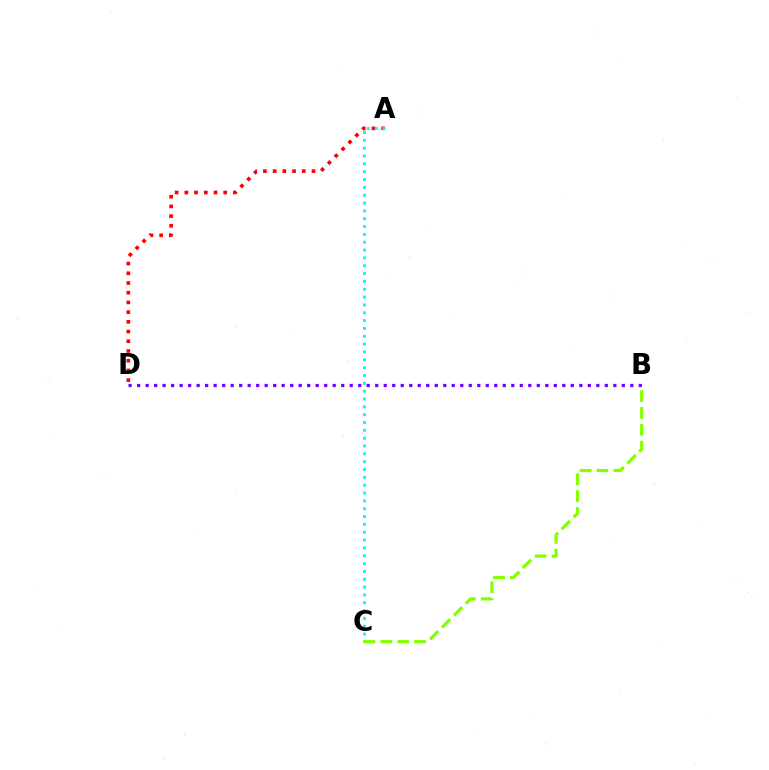{('A', 'D'): [{'color': '#ff0000', 'line_style': 'dotted', 'thickness': 2.64}], ('A', 'C'): [{'color': '#00fff6', 'line_style': 'dotted', 'thickness': 2.13}], ('B', 'D'): [{'color': '#7200ff', 'line_style': 'dotted', 'thickness': 2.31}], ('B', 'C'): [{'color': '#84ff00', 'line_style': 'dashed', 'thickness': 2.29}]}